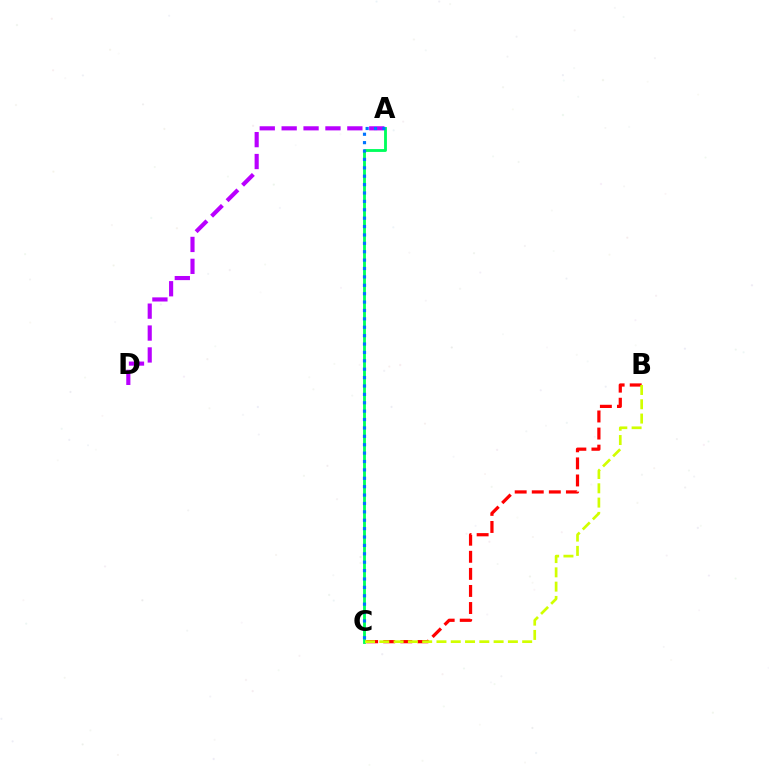{('B', 'C'): [{'color': '#ff0000', 'line_style': 'dashed', 'thickness': 2.32}, {'color': '#d1ff00', 'line_style': 'dashed', 'thickness': 1.94}], ('A', 'D'): [{'color': '#b900ff', 'line_style': 'dashed', 'thickness': 2.97}], ('A', 'C'): [{'color': '#00ff5c', 'line_style': 'solid', 'thickness': 2.06}, {'color': '#0074ff', 'line_style': 'dotted', 'thickness': 2.28}]}